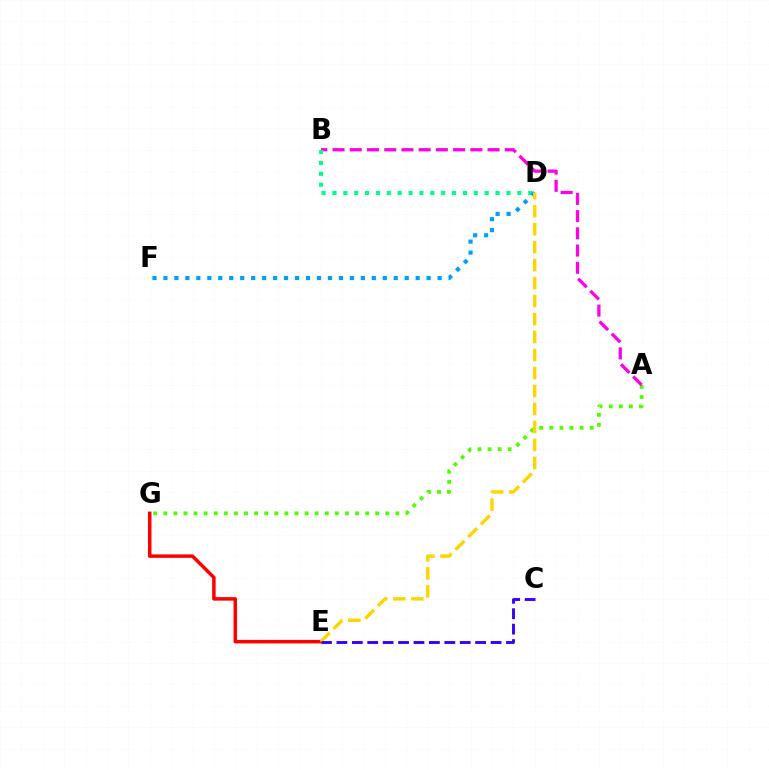{('A', 'G'): [{'color': '#4fff00', 'line_style': 'dotted', 'thickness': 2.74}], ('A', 'B'): [{'color': '#ff00ed', 'line_style': 'dashed', 'thickness': 2.34}], ('B', 'D'): [{'color': '#00ff86', 'line_style': 'dotted', 'thickness': 2.95}], ('E', 'G'): [{'color': '#ff0000', 'line_style': 'solid', 'thickness': 2.52}], ('D', 'F'): [{'color': '#009eff', 'line_style': 'dotted', 'thickness': 2.98}], ('D', 'E'): [{'color': '#ffd500', 'line_style': 'dashed', 'thickness': 2.44}], ('C', 'E'): [{'color': '#3700ff', 'line_style': 'dashed', 'thickness': 2.09}]}